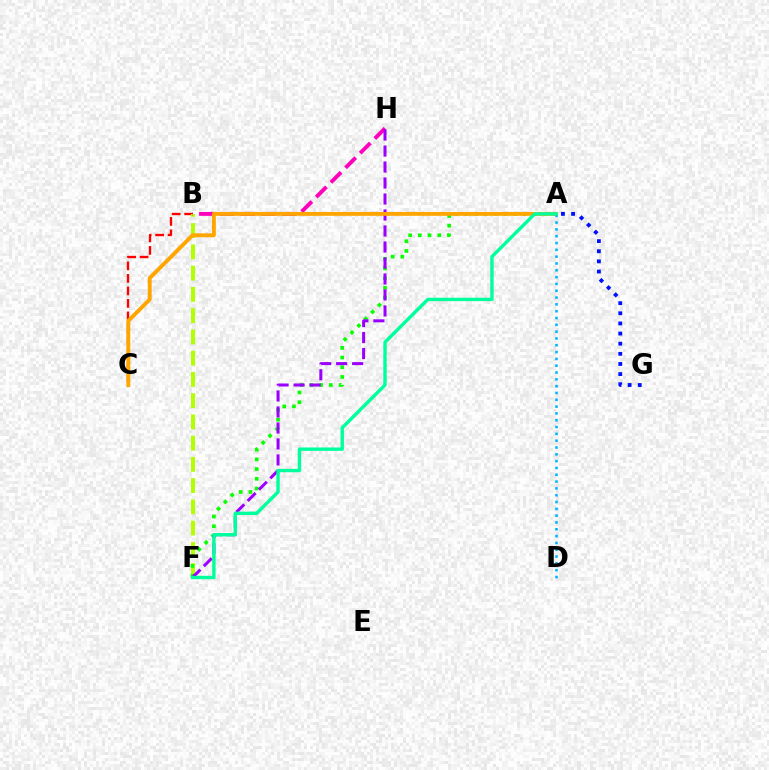{('A', 'G'): [{'color': '#0010ff', 'line_style': 'dotted', 'thickness': 2.75}], ('B', 'C'): [{'color': '#ff0000', 'line_style': 'dashed', 'thickness': 1.7}], ('B', 'F'): [{'color': '#b3ff00', 'line_style': 'dashed', 'thickness': 2.89}], ('B', 'H'): [{'color': '#ff00bd', 'line_style': 'dashed', 'thickness': 2.81}], ('A', 'F'): [{'color': '#08ff00', 'line_style': 'dotted', 'thickness': 2.64}, {'color': '#00ff9d', 'line_style': 'solid', 'thickness': 2.45}], ('F', 'H'): [{'color': '#9b00ff', 'line_style': 'dashed', 'thickness': 2.17}], ('A', 'C'): [{'color': '#ffa500', 'line_style': 'solid', 'thickness': 2.79}], ('A', 'D'): [{'color': '#00b5ff', 'line_style': 'dotted', 'thickness': 1.85}]}